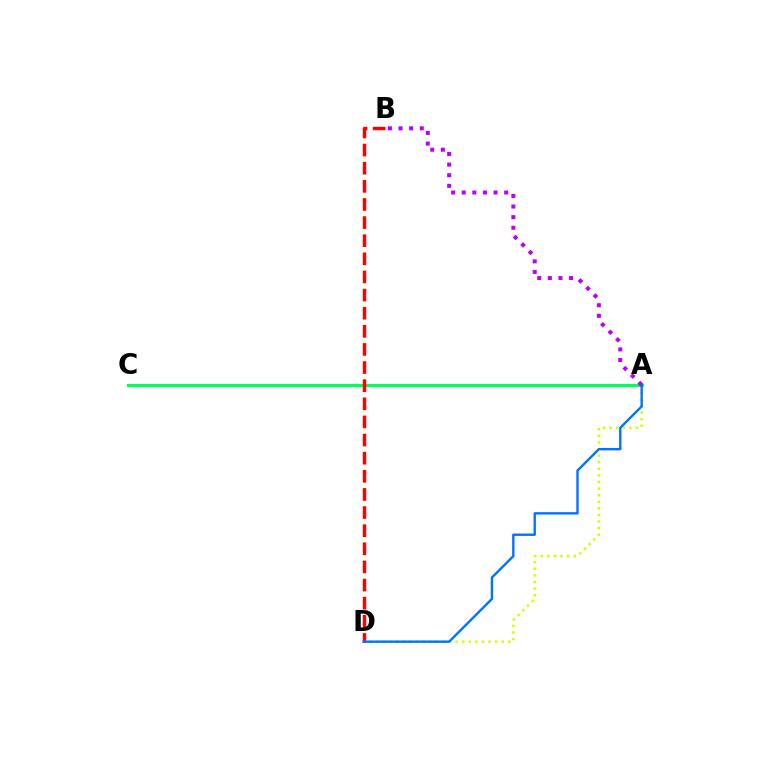{('A', 'D'): [{'color': '#d1ff00', 'line_style': 'dotted', 'thickness': 1.79}, {'color': '#0074ff', 'line_style': 'solid', 'thickness': 1.72}], ('A', 'C'): [{'color': '#00ff5c', 'line_style': 'solid', 'thickness': 2.23}], ('B', 'D'): [{'color': '#ff0000', 'line_style': 'dashed', 'thickness': 2.46}], ('A', 'B'): [{'color': '#b900ff', 'line_style': 'dotted', 'thickness': 2.88}]}